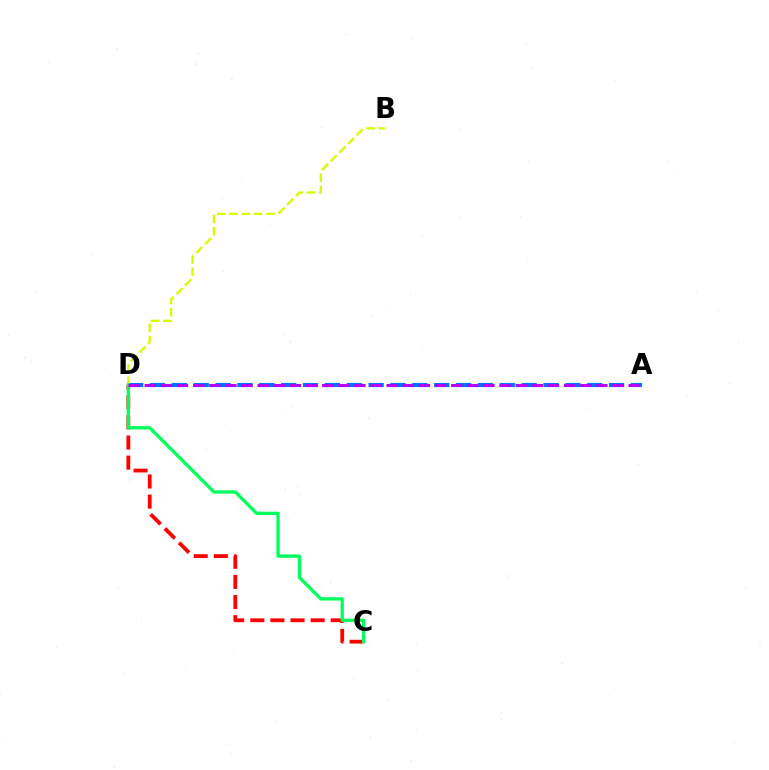{('A', 'D'): [{'color': '#0074ff', 'line_style': 'dashed', 'thickness': 2.97}, {'color': '#b900ff', 'line_style': 'dashed', 'thickness': 2.19}], ('B', 'D'): [{'color': '#d1ff00', 'line_style': 'dashed', 'thickness': 1.68}], ('C', 'D'): [{'color': '#ff0000', 'line_style': 'dashed', 'thickness': 2.73}, {'color': '#00ff5c', 'line_style': 'solid', 'thickness': 2.38}]}